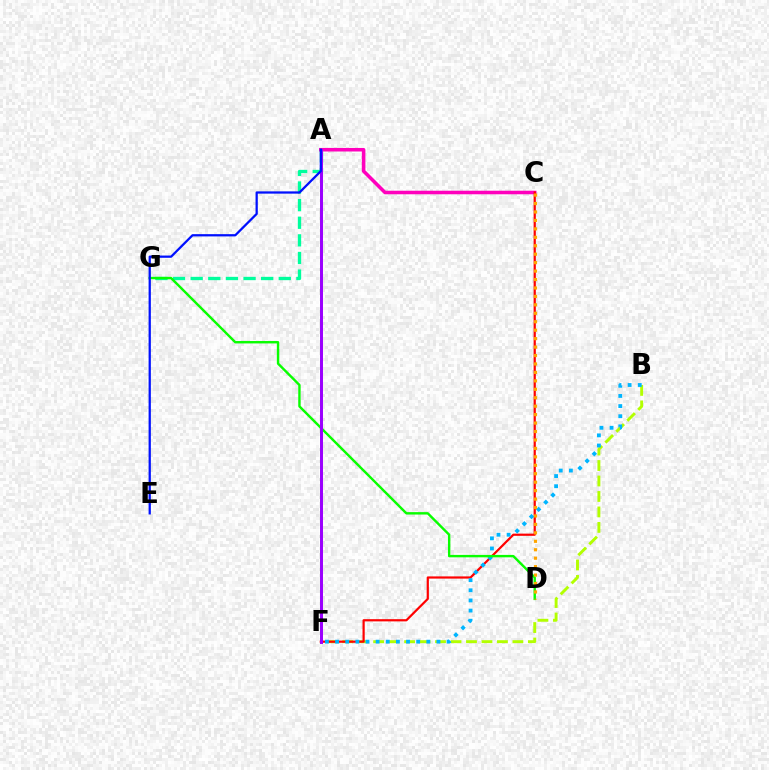{('B', 'F'): [{'color': '#b3ff00', 'line_style': 'dashed', 'thickness': 2.1}, {'color': '#00b5ff', 'line_style': 'dotted', 'thickness': 2.75}], ('A', 'C'): [{'color': '#ff00bd', 'line_style': 'solid', 'thickness': 2.55}], ('C', 'F'): [{'color': '#ff0000', 'line_style': 'solid', 'thickness': 1.58}], ('A', 'G'): [{'color': '#00ff9d', 'line_style': 'dashed', 'thickness': 2.39}], ('D', 'G'): [{'color': '#08ff00', 'line_style': 'solid', 'thickness': 1.73}], ('C', 'D'): [{'color': '#ffa500', 'line_style': 'dotted', 'thickness': 2.29}], ('A', 'F'): [{'color': '#9b00ff', 'line_style': 'solid', 'thickness': 2.14}], ('A', 'E'): [{'color': '#0010ff', 'line_style': 'solid', 'thickness': 1.62}]}